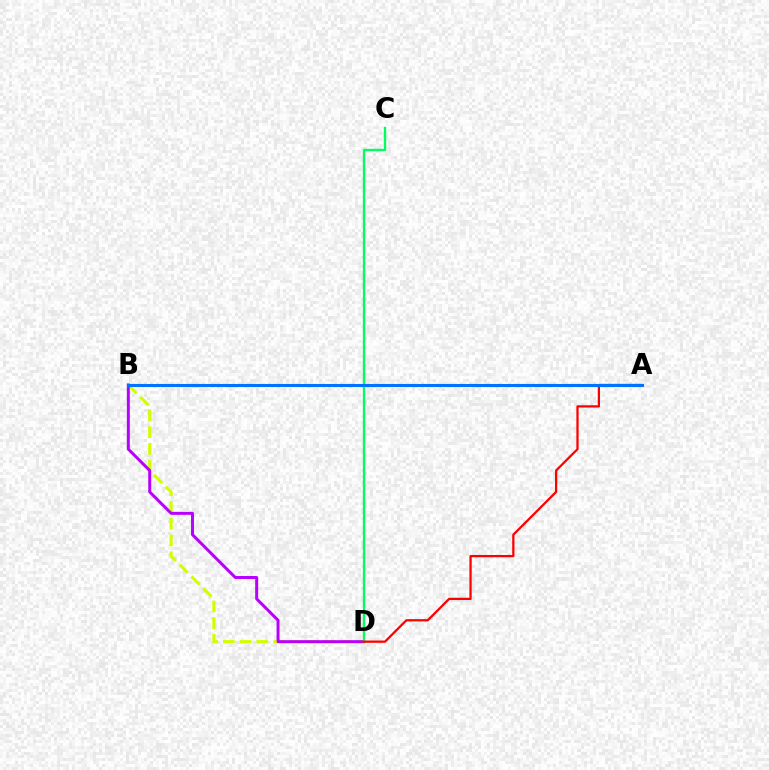{('B', 'D'): [{'color': '#d1ff00', 'line_style': 'dashed', 'thickness': 2.27}, {'color': '#b900ff', 'line_style': 'solid', 'thickness': 2.14}], ('C', 'D'): [{'color': '#00ff5c', 'line_style': 'solid', 'thickness': 1.69}], ('A', 'D'): [{'color': '#ff0000', 'line_style': 'solid', 'thickness': 1.63}], ('A', 'B'): [{'color': '#0074ff', 'line_style': 'solid', 'thickness': 2.23}]}